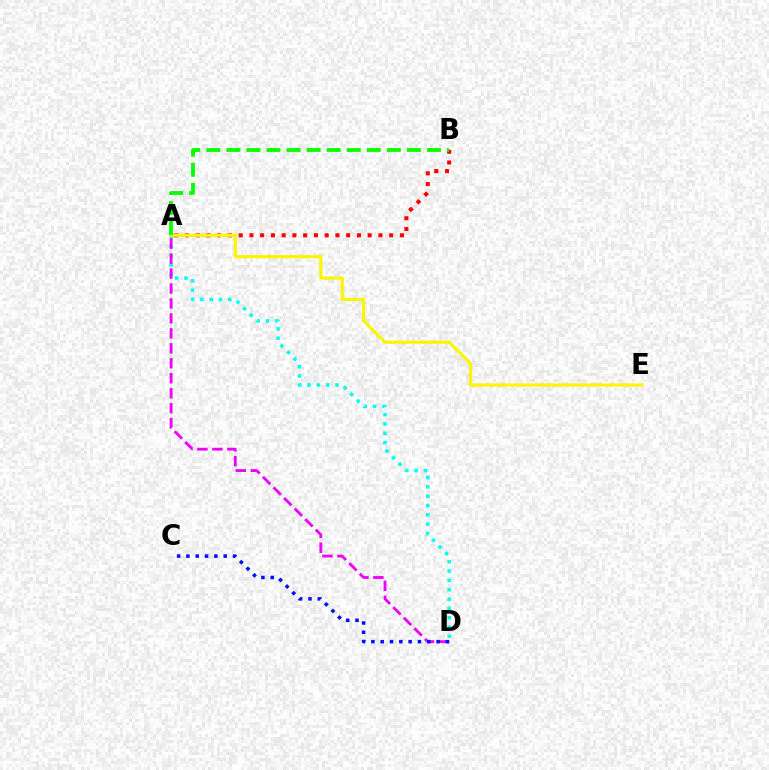{('A', 'B'): [{'color': '#ff0000', 'line_style': 'dotted', 'thickness': 2.92}, {'color': '#08ff00', 'line_style': 'dashed', 'thickness': 2.72}], ('A', 'D'): [{'color': '#00fff6', 'line_style': 'dotted', 'thickness': 2.53}, {'color': '#ee00ff', 'line_style': 'dashed', 'thickness': 2.03}], ('A', 'E'): [{'color': '#fcf500', 'line_style': 'solid', 'thickness': 2.28}], ('C', 'D'): [{'color': '#0010ff', 'line_style': 'dotted', 'thickness': 2.53}]}